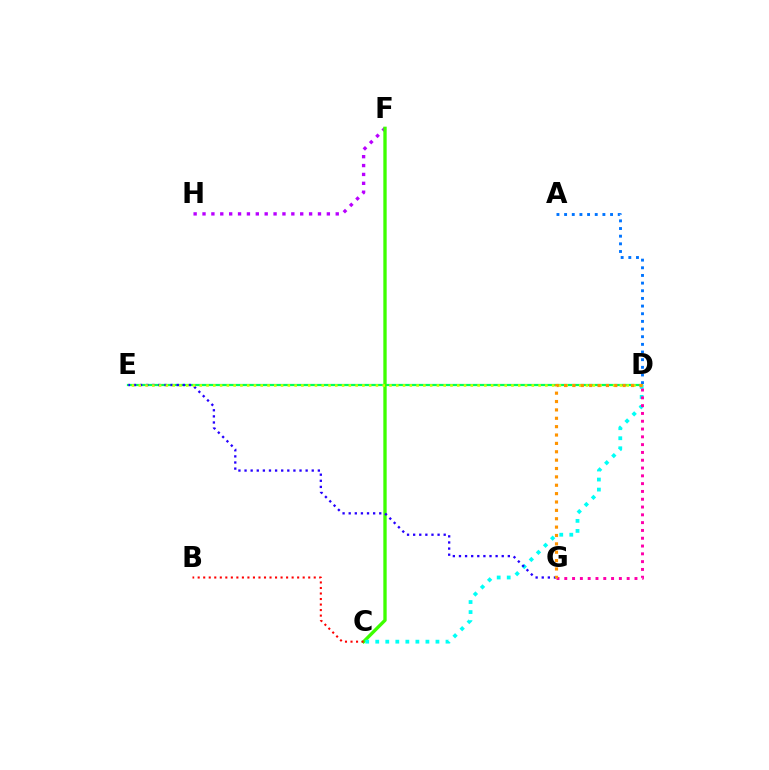{('F', 'H'): [{'color': '#b900ff', 'line_style': 'dotted', 'thickness': 2.41}], ('D', 'E'): [{'color': '#00ff5c', 'line_style': 'solid', 'thickness': 1.61}, {'color': '#d1ff00', 'line_style': 'dotted', 'thickness': 1.84}], ('C', 'F'): [{'color': '#3dff00', 'line_style': 'solid', 'thickness': 2.41}], ('C', 'D'): [{'color': '#00fff6', 'line_style': 'dotted', 'thickness': 2.73}], ('E', 'G'): [{'color': '#2500ff', 'line_style': 'dotted', 'thickness': 1.66}], ('D', 'G'): [{'color': '#ff00ac', 'line_style': 'dotted', 'thickness': 2.12}, {'color': '#ff9400', 'line_style': 'dotted', 'thickness': 2.27}], ('B', 'C'): [{'color': '#ff0000', 'line_style': 'dotted', 'thickness': 1.5}], ('A', 'D'): [{'color': '#0074ff', 'line_style': 'dotted', 'thickness': 2.08}]}